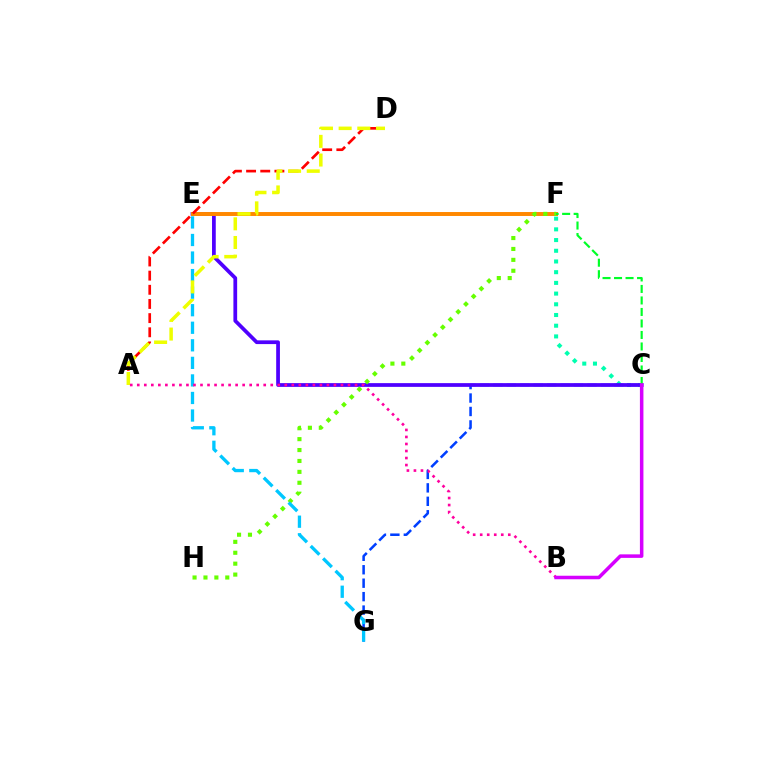{('C', 'F'): [{'color': '#00ffaf', 'line_style': 'dotted', 'thickness': 2.91}, {'color': '#00ff27', 'line_style': 'dashed', 'thickness': 1.56}], ('C', 'G'): [{'color': '#003fff', 'line_style': 'dashed', 'thickness': 1.83}], ('C', 'E'): [{'color': '#4f00ff', 'line_style': 'solid', 'thickness': 2.69}], ('E', 'F'): [{'color': '#ff8800', 'line_style': 'solid', 'thickness': 2.84}], ('A', 'D'): [{'color': '#ff0000', 'line_style': 'dashed', 'thickness': 1.92}, {'color': '#eeff00', 'line_style': 'dashed', 'thickness': 2.54}], ('F', 'H'): [{'color': '#66ff00', 'line_style': 'dotted', 'thickness': 2.96}], ('E', 'G'): [{'color': '#00c7ff', 'line_style': 'dashed', 'thickness': 2.38}], ('A', 'B'): [{'color': '#ff00a0', 'line_style': 'dotted', 'thickness': 1.91}], ('B', 'C'): [{'color': '#d600ff', 'line_style': 'solid', 'thickness': 2.54}]}